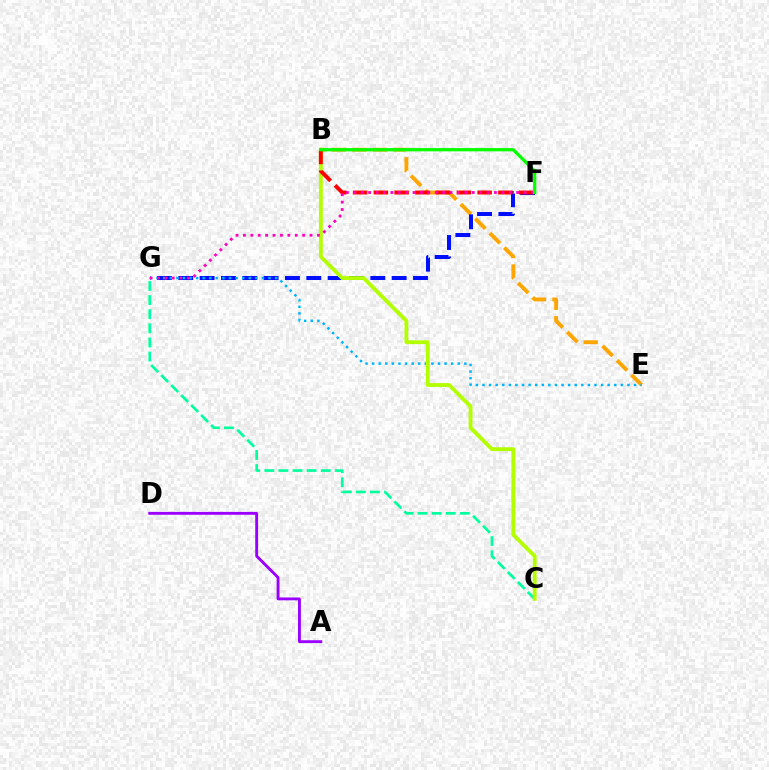{('B', 'E'): [{'color': '#ffa500', 'line_style': 'dashed', 'thickness': 2.79}], ('F', 'G'): [{'color': '#0010ff', 'line_style': 'dashed', 'thickness': 2.9}, {'color': '#ff00bd', 'line_style': 'dotted', 'thickness': 2.01}], ('E', 'G'): [{'color': '#00b5ff', 'line_style': 'dotted', 'thickness': 1.79}], ('C', 'G'): [{'color': '#00ff9d', 'line_style': 'dashed', 'thickness': 1.92}], ('B', 'C'): [{'color': '#b3ff00', 'line_style': 'solid', 'thickness': 2.76}], ('B', 'F'): [{'color': '#ff0000', 'line_style': 'dashed', 'thickness': 2.82}, {'color': '#08ff00', 'line_style': 'solid', 'thickness': 2.35}], ('A', 'D'): [{'color': '#9b00ff', 'line_style': 'solid', 'thickness': 2.06}]}